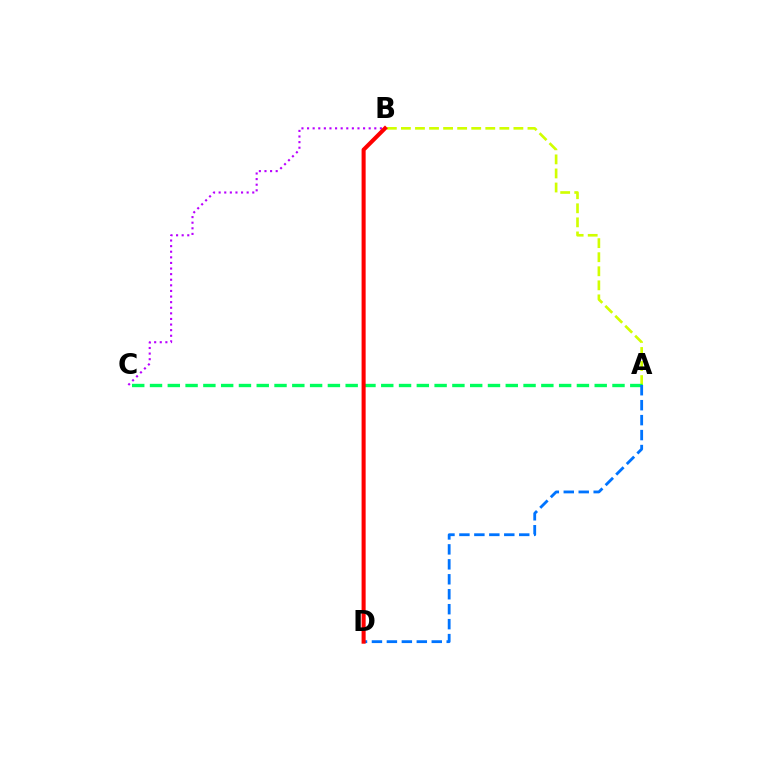{('A', 'B'): [{'color': '#d1ff00', 'line_style': 'dashed', 'thickness': 1.91}], ('A', 'C'): [{'color': '#00ff5c', 'line_style': 'dashed', 'thickness': 2.42}], ('B', 'C'): [{'color': '#b900ff', 'line_style': 'dotted', 'thickness': 1.52}], ('A', 'D'): [{'color': '#0074ff', 'line_style': 'dashed', 'thickness': 2.03}], ('B', 'D'): [{'color': '#ff0000', 'line_style': 'solid', 'thickness': 2.92}]}